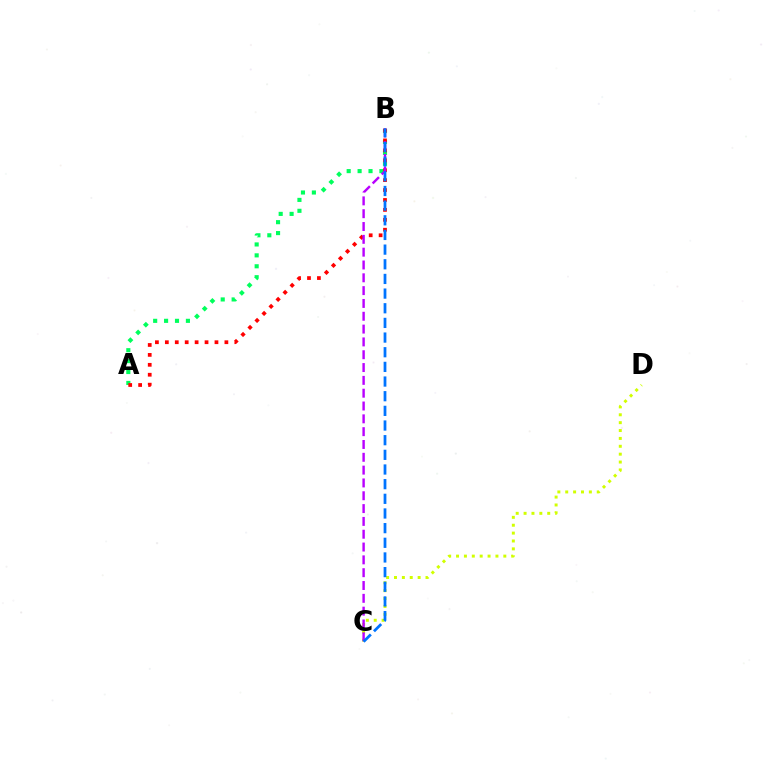{('A', 'B'): [{'color': '#00ff5c', 'line_style': 'dotted', 'thickness': 2.97}, {'color': '#ff0000', 'line_style': 'dotted', 'thickness': 2.7}], ('C', 'D'): [{'color': '#d1ff00', 'line_style': 'dotted', 'thickness': 2.14}], ('B', 'C'): [{'color': '#b900ff', 'line_style': 'dashed', 'thickness': 1.74}, {'color': '#0074ff', 'line_style': 'dashed', 'thickness': 1.99}]}